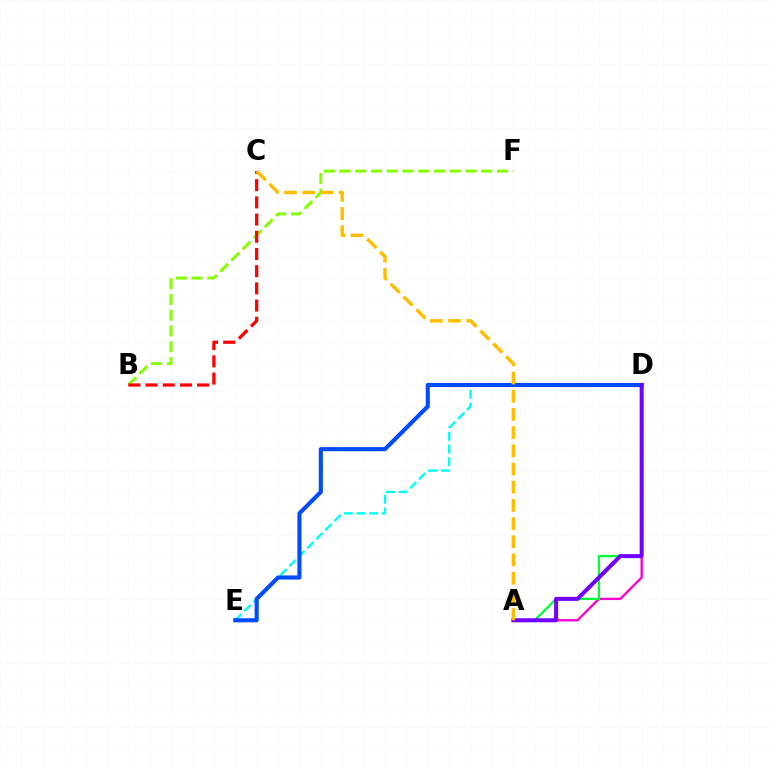{('A', 'D'): [{'color': '#ff00cf', 'line_style': 'solid', 'thickness': 1.69}, {'color': '#00ff39', 'line_style': 'solid', 'thickness': 1.66}, {'color': '#7200ff', 'line_style': 'solid', 'thickness': 2.9}], ('B', 'F'): [{'color': '#84ff00', 'line_style': 'dashed', 'thickness': 2.14}], ('B', 'C'): [{'color': '#ff0000', 'line_style': 'dashed', 'thickness': 2.34}], ('D', 'E'): [{'color': '#00fff6', 'line_style': 'dashed', 'thickness': 1.73}, {'color': '#004bff', 'line_style': 'solid', 'thickness': 2.95}], ('A', 'C'): [{'color': '#ffbd00', 'line_style': 'dashed', 'thickness': 2.47}]}